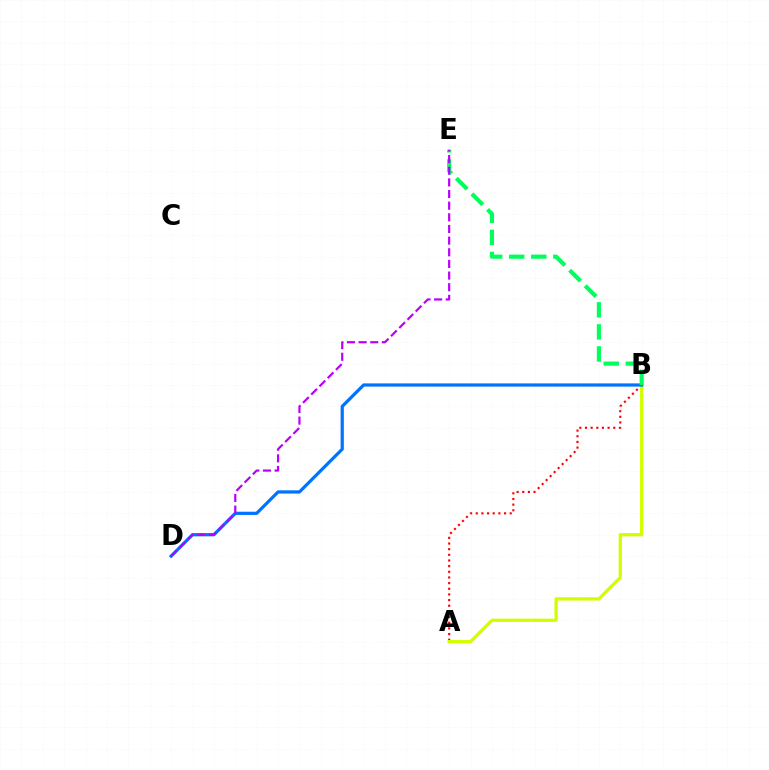{('A', 'B'): [{'color': '#ff0000', 'line_style': 'dotted', 'thickness': 1.54}, {'color': '#d1ff00', 'line_style': 'solid', 'thickness': 2.37}], ('B', 'D'): [{'color': '#0074ff', 'line_style': 'solid', 'thickness': 2.33}], ('B', 'E'): [{'color': '#00ff5c', 'line_style': 'dashed', 'thickness': 3.0}], ('D', 'E'): [{'color': '#b900ff', 'line_style': 'dashed', 'thickness': 1.58}]}